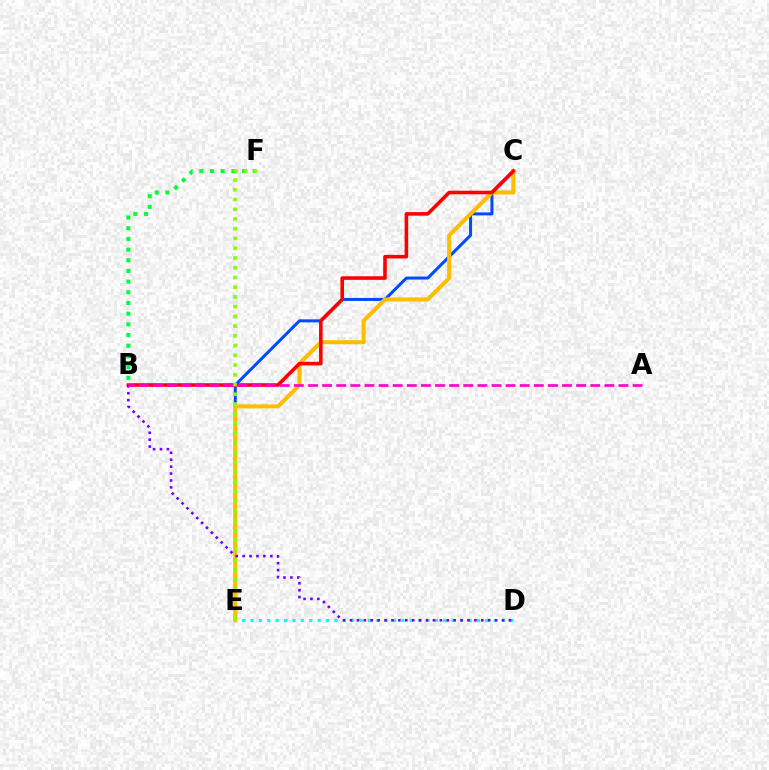{('C', 'E'): [{'color': '#004bff', 'line_style': 'solid', 'thickness': 2.17}, {'color': '#ffbd00', 'line_style': 'solid', 'thickness': 2.92}], ('D', 'E'): [{'color': '#00fff6', 'line_style': 'dotted', 'thickness': 2.28}], ('B', 'C'): [{'color': '#ff0000', 'line_style': 'solid', 'thickness': 2.58}], ('B', 'F'): [{'color': '#00ff39', 'line_style': 'dotted', 'thickness': 2.9}], ('B', 'D'): [{'color': '#7200ff', 'line_style': 'dotted', 'thickness': 1.88}], ('E', 'F'): [{'color': '#84ff00', 'line_style': 'dotted', 'thickness': 2.65}], ('A', 'B'): [{'color': '#ff00cf', 'line_style': 'dashed', 'thickness': 1.92}]}